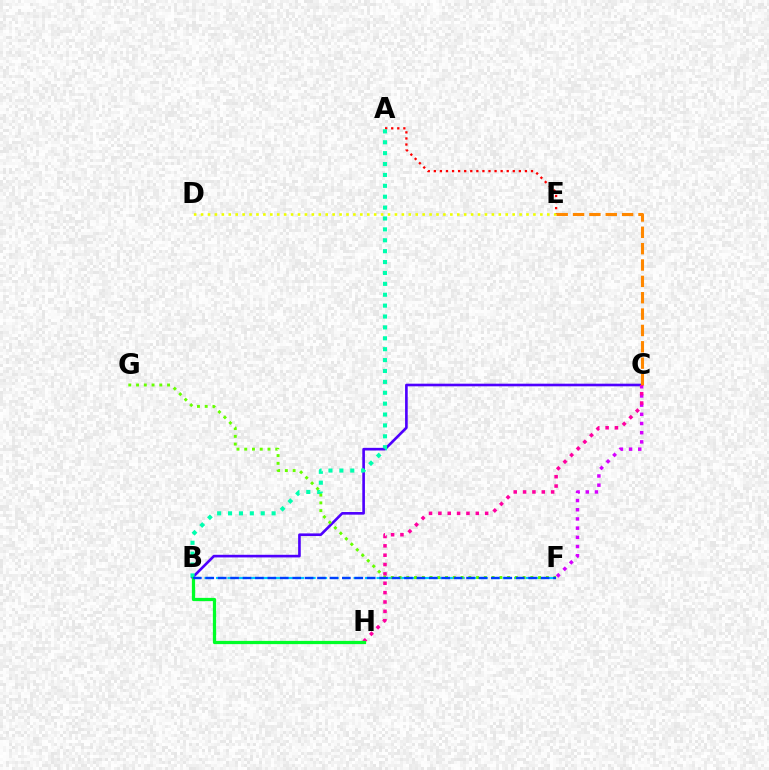{('B', 'F'): [{'color': '#00c7ff', 'line_style': 'dashed', 'thickness': 1.56}, {'color': '#003fff', 'line_style': 'dashed', 'thickness': 1.69}], ('A', 'E'): [{'color': '#ff0000', 'line_style': 'dotted', 'thickness': 1.65}], ('B', 'C'): [{'color': '#4f00ff', 'line_style': 'solid', 'thickness': 1.9}], ('D', 'E'): [{'color': '#eeff00', 'line_style': 'dotted', 'thickness': 1.88}], ('C', 'F'): [{'color': '#d600ff', 'line_style': 'dotted', 'thickness': 2.5}], ('C', 'H'): [{'color': '#ff00a0', 'line_style': 'dotted', 'thickness': 2.54}], ('A', 'B'): [{'color': '#00ffaf', 'line_style': 'dotted', 'thickness': 2.96}], ('C', 'E'): [{'color': '#ff8800', 'line_style': 'dashed', 'thickness': 2.22}], ('B', 'H'): [{'color': '#00ff27', 'line_style': 'solid', 'thickness': 2.33}], ('F', 'G'): [{'color': '#66ff00', 'line_style': 'dotted', 'thickness': 2.11}]}